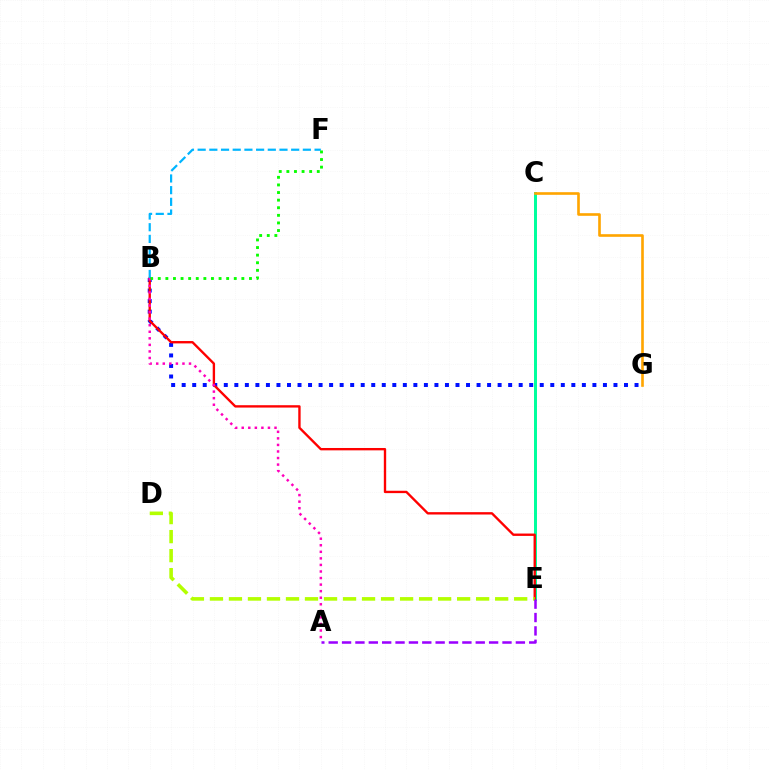{('C', 'E'): [{'color': '#00ff9d', 'line_style': 'solid', 'thickness': 2.15}], ('B', 'G'): [{'color': '#0010ff', 'line_style': 'dotted', 'thickness': 2.86}], ('B', 'E'): [{'color': '#ff0000', 'line_style': 'solid', 'thickness': 1.7}], ('B', 'F'): [{'color': '#00b5ff', 'line_style': 'dashed', 'thickness': 1.59}, {'color': '#08ff00', 'line_style': 'dotted', 'thickness': 2.06}], ('D', 'E'): [{'color': '#b3ff00', 'line_style': 'dashed', 'thickness': 2.58}], ('A', 'E'): [{'color': '#9b00ff', 'line_style': 'dashed', 'thickness': 1.82}], ('A', 'B'): [{'color': '#ff00bd', 'line_style': 'dotted', 'thickness': 1.78}], ('C', 'G'): [{'color': '#ffa500', 'line_style': 'solid', 'thickness': 1.9}]}